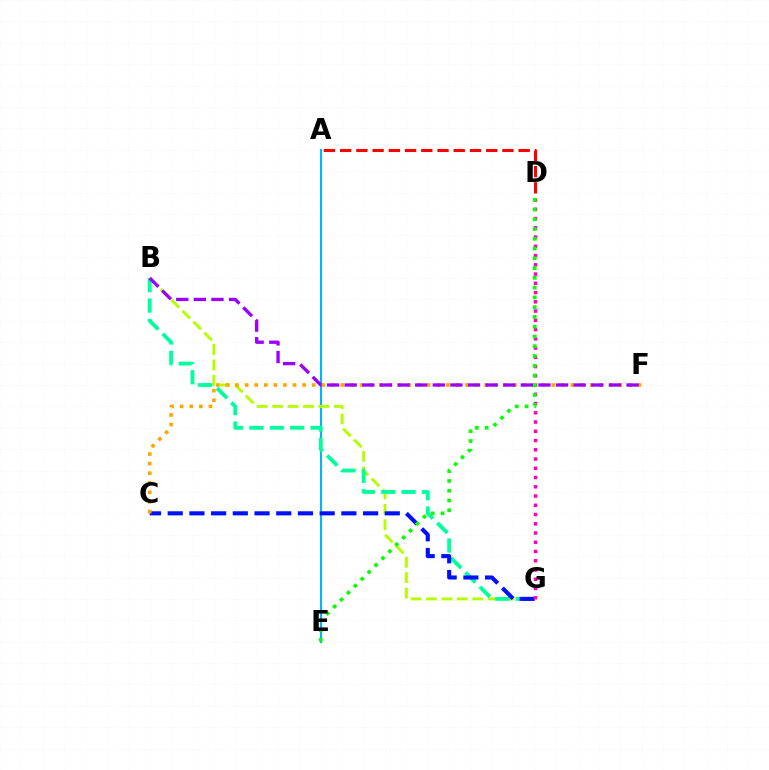{('A', 'E'): [{'color': '#00b5ff', 'line_style': 'solid', 'thickness': 1.51}], ('B', 'G'): [{'color': '#b3ff00', 'line_style': 'dashed', 'thickness': 2.1}, {'color': '#00ff9d', 'line_style': 'dashed', 'thickness': 2.77}], ('A', 'D'): [{'color': '#ff0000', 'line_style': 'dashed', 'thickness': 2.2}], ('C', 'G'): [{'color': '#0010ff', 'line_style': 'dashed', 'thickness': 2.95}], ('D', 'G'): [{'color': '#ff00bd', 'line_style': 'dotted', 'thickness': 2.51}], ('C', 'F'): [{'color': '#ffa500', 'line_style': 'dotted', 'thickness': 2.6}], ('D', 'E'): [{'color': '#08ff00', 'line_style': 'dotted', 'thickness': 2.65}], ('B', 'F'): [{'color': '#9b00ff', 'line_style': 'dashed', 'thickness': 2.39}]}